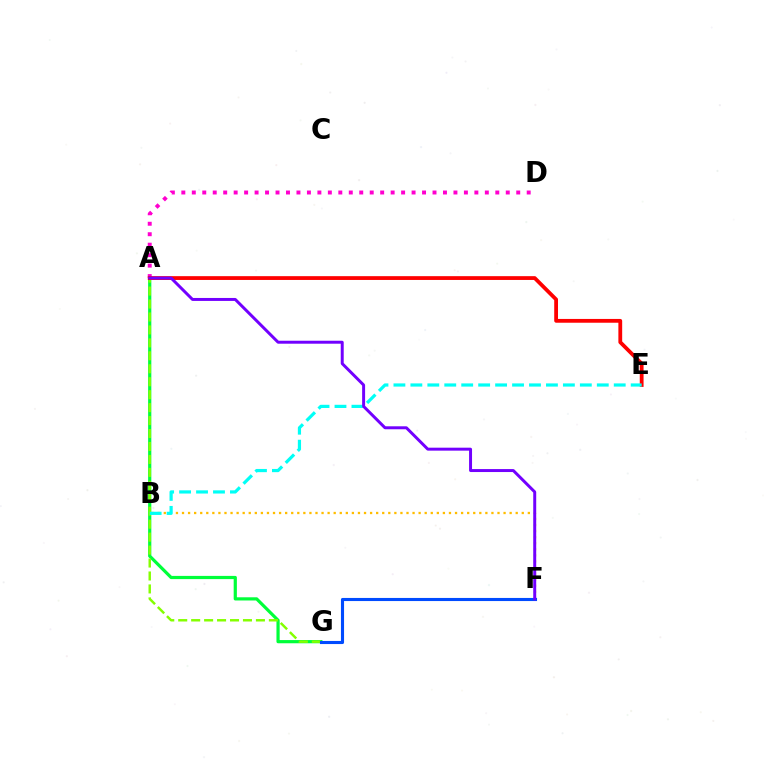{('B', 'F'): [{'color': '#ffbd00', 'line_style': 'dotted', 'thickness': 1.65}], ('A', 'G'): [{'color': '#00ff39', 'line_style': 'solid', 'thickness': 2.3}, {'color': '#84ff00', 'line_style': 'dashed', 'thickness': 1.76}], ('A', 'D'): [{'color': '#ff00cf', 'line_style': 'dotted', 'thickness': 2.84}], ('A', 'E'): [{'color': '#ff0000', 'line_style': 'solid', 'thickness': 2.73}], ('F', 'G'): [{'color': '#004bff', 'line_style': 'solid', 'thickness': 2.23}], ('B', 'E'): [{'color': '#00fff6', 'line_style': 'dashed', 'thickness': 2.3}], ('A', 'F'): [{'color': '#7200ff', 'line_style': 'solid', 'thickness': 2.14}]}